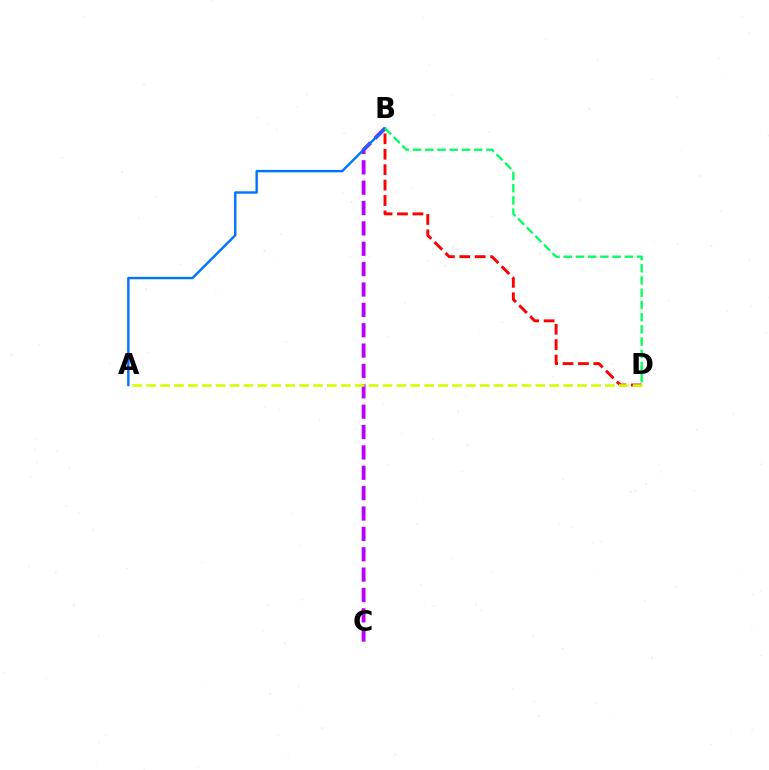{('B', 'C'): [{'color': '#b900ff', 'line_style': 'dashed', 'thickness': 2.77}], ('A', 'B'): [{'color': '#0074ff', 'line_style': 'solid', 'thickness': 1.73}], ('B', 'D'): [{'color': '#ff0000', 'line_style': 'dashed', 'thickness': 2.1}, {'color': '#00ff5c', 'line_style': 'dashed', 'thickness': 1.66}], ('A', 'D'): [{'color': '#d1ff00', 'line_style': 'dashed', 'thickness': 1.89}]}